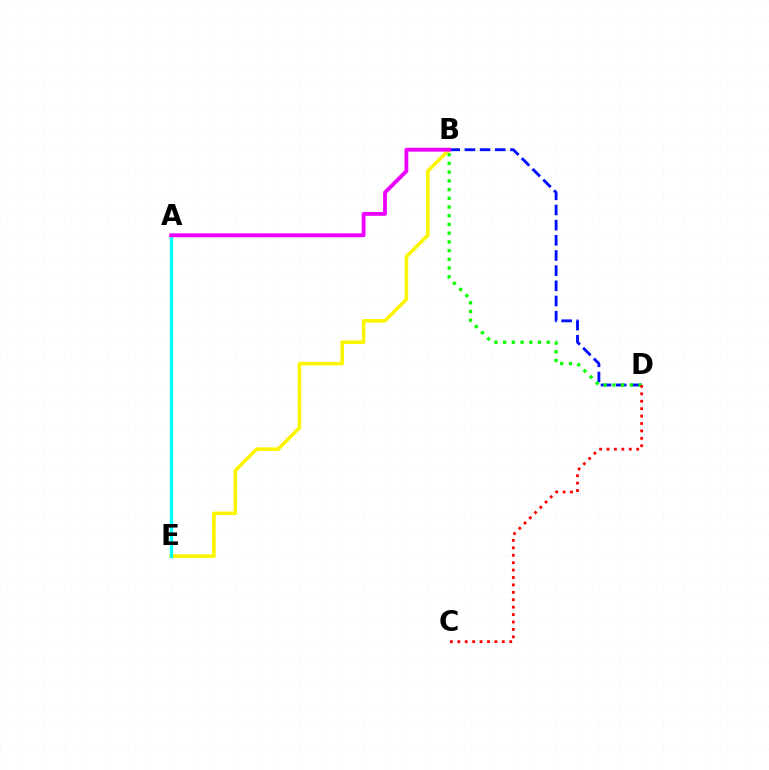{('B', 'E'): [{'color': '#fcf500', 'line_style': 'solid', 'thickness': 2.58}], ('A', 'E'): [{'color': '#00fff6', 'line_style': 'solid', 'thickness': 2.42}], ('B', 'D'): [{'color': '#0010ff', 'line_style': 'dashed', 'thickness': 2.06}, {'color': '#08ff00', 'line_style': 'dotted', 'thickness': 2.37}], ('A', 'B'): [{'color': '#ee00ff', 'line_style': 'solid', 'thickness': 2.76}], ('C', 'D'): [{'color': '#ff0000', 'line_style': 'dotted', 'thickness': 2.02}]}